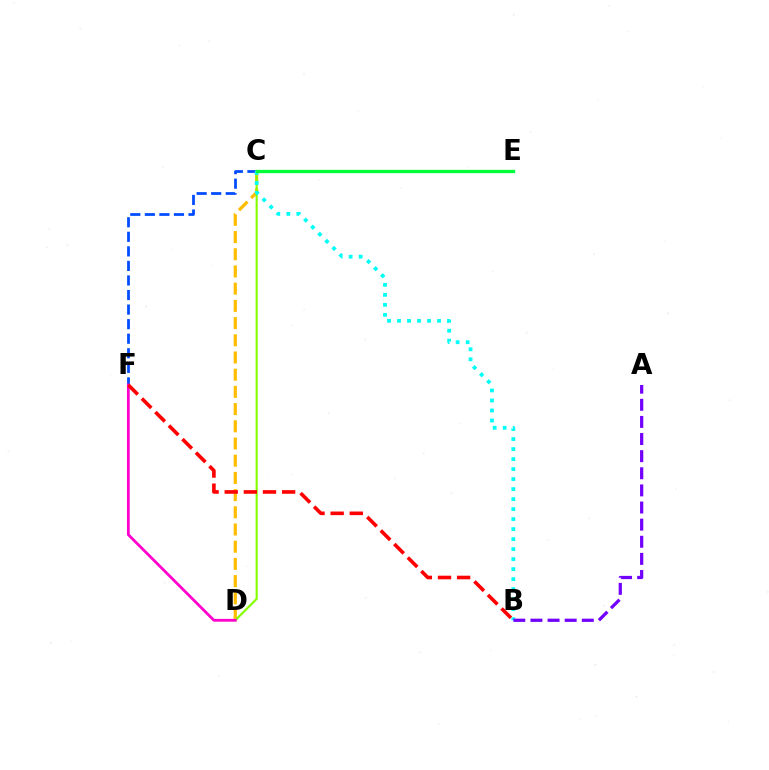{('C', 'F'): [{'color': '#004bff', 'line_style': 'dashed', 'thickness': 1.98}], ('C', 'D'): [{'color': '#ffbd00', 'line_style': 'dashed', 'thickness': 2.34}, {'color': '#84ff00', 'line_style': 'solid', 'thickness': 1.55}], ('B', 'C'): [{'color': '#00fff6', 'line_style': 'dotted', 'thickness': 2.72}], ('C', 'E'): [{'color': '#00ff39', 'line_style': 'solid', 'thickness': 2.38}], ('A', 'B'): [{'color': '#7200ff', 'line_style': 'dashed', 'thickness': 2.33}], ('D', 'F'): [{'color': '#ff00cf', 'line_style': 'solid', 'thickness': 2.01}], ('B', 'F'): [{'color': '#ff0000', 'line_style': 'dashed', 'thickness': 2.6}]}